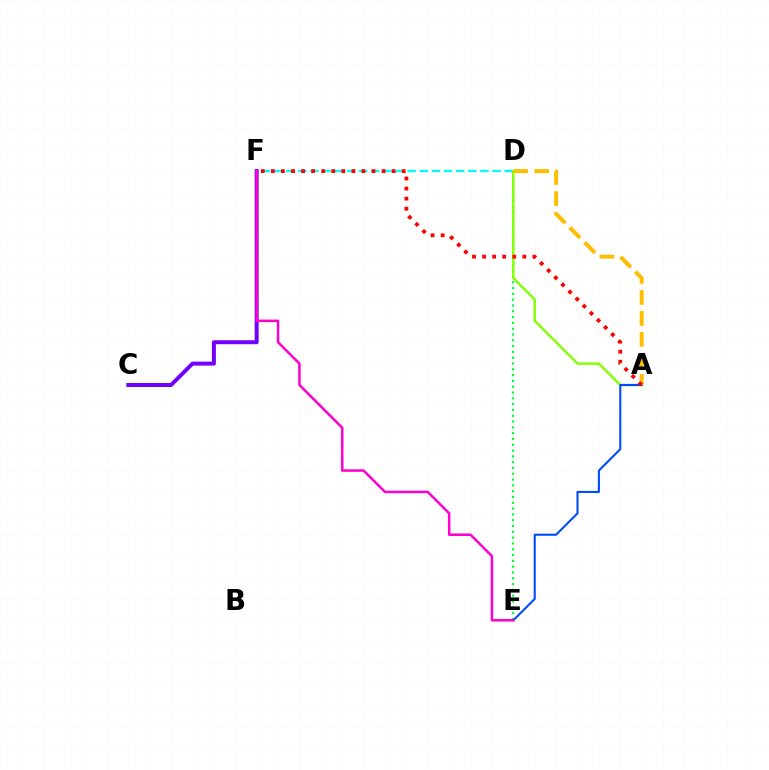{('D', 'F'): [{'color': '#00fff6', 'line_style': 'dashed', 'thickness': 1.65}], ('D', 'E'): [{'color': '#00ff39', 'line_style': 'dotted', 'thickness': 1.58}], ('A', 'D'): [{'color': '#84ff00', 'line_style': 'solid', 'thickness': 1.74}, {'color': '#ffbd00', 'line_style': 'dashed', 'thickness': 2.85}], ('C', 'F'): [{'color': '#7200ff', 'line_style': 'solid', 'thickness': 2.87}], ('A', 'E'): [{'color': '#004bff', 'line_style': 'solid', 'thickness': 1.51}], ('E', 'F'): [{'color': '#ff00cf', 'line_style': 'solid', 'thickness': 1.82}], ('A', 'F'): [{'color': '#ff0000', 'line_style': 'dotted', 'thickness': 2.73}]}